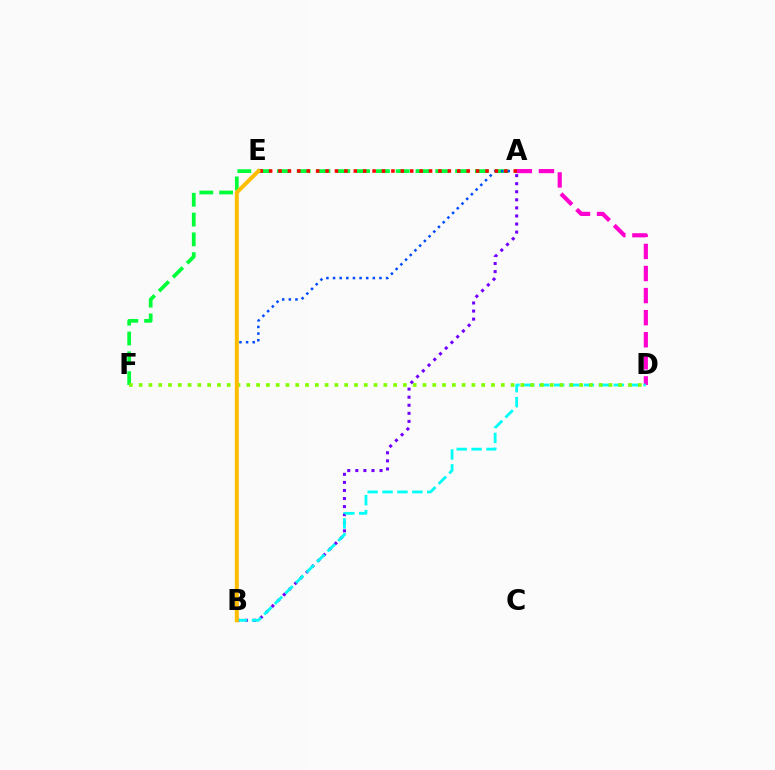{('A', 'F'): [{'color': '#00ff39', 'line_style': 'dashed', 'thickness': 2.69}], ('A', 'B'): [{'color': '#004bff', 'line_style': 'dotted', 'thickness': 1.8}, {'color': '#7200ff', 'line_style': 'dotted', 'thickness': 2.19}], ('A', 'D'): [{'color': '#ff00cf', 'line_style': 'dashed', 'thickness': 3.0}], ('A', 'E'): [{'color': '#ff0000', 'line_style': 'dotted', 'thickness': 2.56}], ('B', 'D'): [{'color': '#00fff6', 'line_style': 'dashed', 'thickness': 2.03}], ('D', 'F'): [{'color': '#84ff00', 'line_style': 'dotted', 'thickness': 2.66}], ('B', 'E'): [{'color': '#ffbd00', 'line_style': 'solid', 'thickness': 2.86}]}